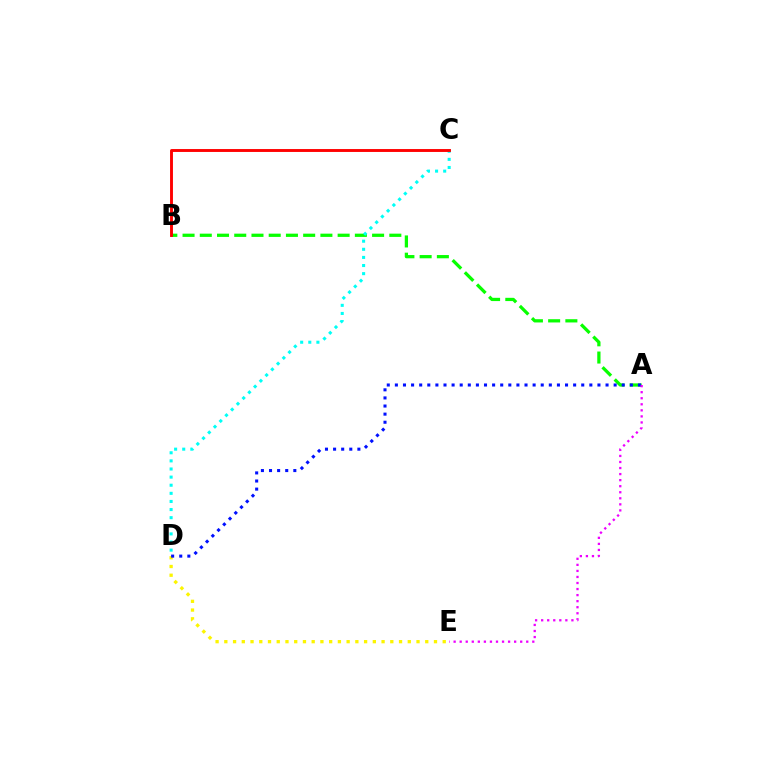{('D', 'E'): [{'color': '#fcf500', 'line_style': 'dotted', 'thickness': 2.37}], ('A', 'B'): [{'color': '#08ff00', 'line_style': 'dashed', 'thickness': 2.34}], ('C', 'D'): [{'color': '#00fff6', 'line_style': 'dotted', 'thickness': 2.2}], ('A', 'D'): [{'color': '#0010ff', 'line_style': 'dotted', 'thickness': 2.2}], ('B', 'C'): [{'color': '#ff0000', 'line_style': 'solid', 'thickness': 2.08}], ('A', 'E'): [{'color': '#ee00ff', 'line_style': 'dotted', 'thickness': 1.64}]}